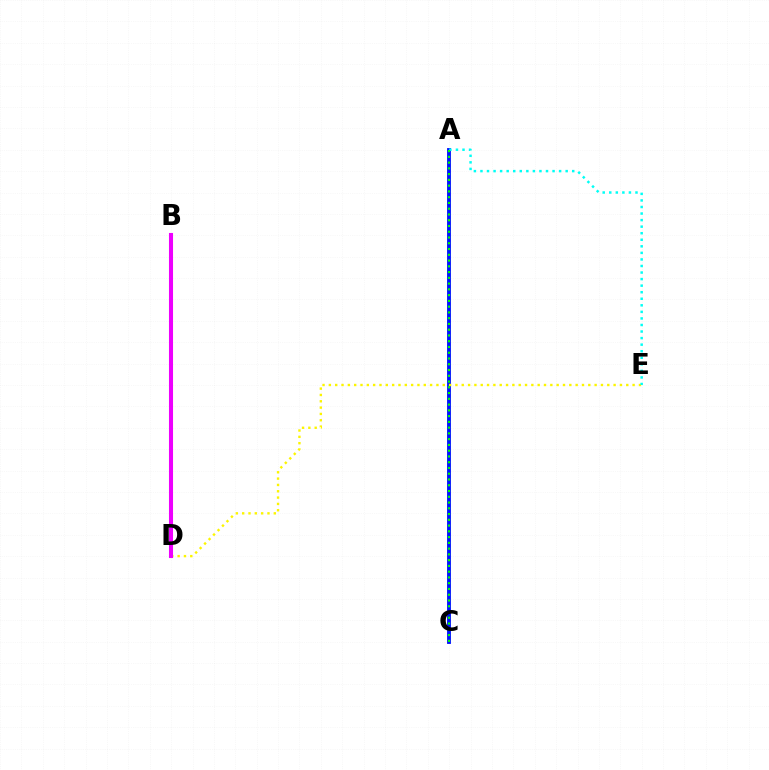{('A', 'C'): [{'color': '#0010ff', 'line_style': 'solid', 'thickness': 2.77}, {'color': '#08ff00', 'line_style': 'dotted', 'thickness': 1.57}], ('B', 'D'): [{'color': '#ff0000', 'line_style': 'dotted', 'thickness': 2.84}, {'color': '#ee00ff', 'line_style': 'solid', 'thickness': 2.92}], ('D', 'E'): [{'color': '#fcf500', 'line_style': 'dotted', 'thickness': 1.72}], ('A', 'E'): [{'color': '#00fff6', 'line_style': 'dotted', 'thickness': 1.78}]}